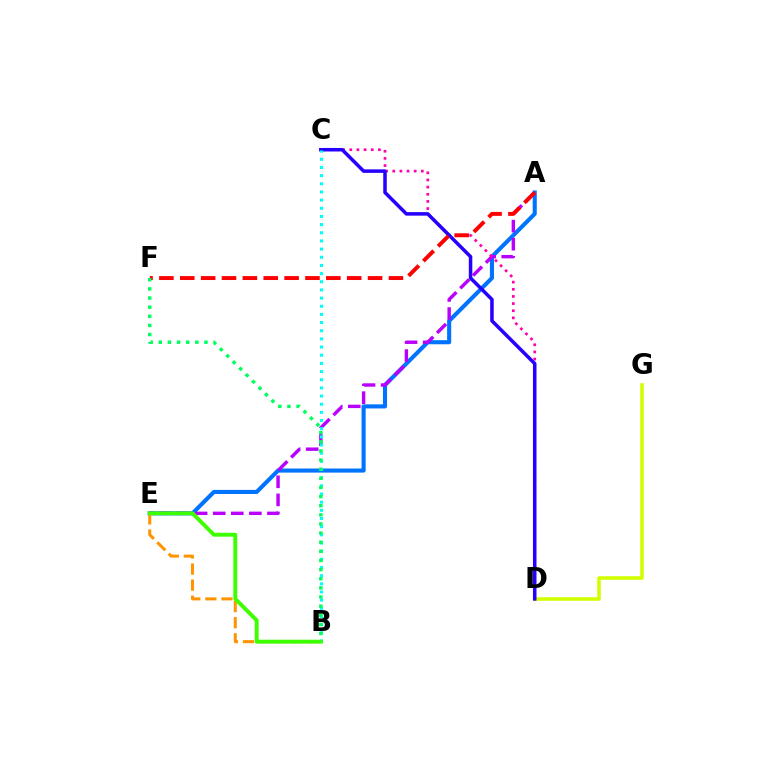{('A', 'E'): [{'color': '#0074ff', 'line_style': 'solid', 'thickness': 2.94}, {'color': '#b900ff', 'line_style': 'dashed', 'thickness': 2.46}], ('D', 'G'): [{'color': '#d1ff00', 'line_style': 'solid', 'thickness': 2.57}], ('B', 'E'): [{'color': '#ff9400', 'line_style': 'dashed', 'thickness': 2.18}, {'color': '#3dff00', 'line_style': 'solid', 'thickness': 2.81}], ('C', 'D'): [{'color': '#ff00ac', 'line_style': 'dotted', 'thickness': 1.94}, {'color': '#2500ff', 'line_style': 'solid', 'thickness': 2.53}], ('B', 'C'): [{'color': '#00fff6', 'line_style': 'dotted', 'thickness': 2.22}], ('A', 'F'): [{'color': '#ff0000', 'line_style': 'dashed', 'thickness': 2.83}], ('B', 'F'): [{'color': '#00ff5c', 'line_style': 'dotted', 'thickness': 2.48}]}